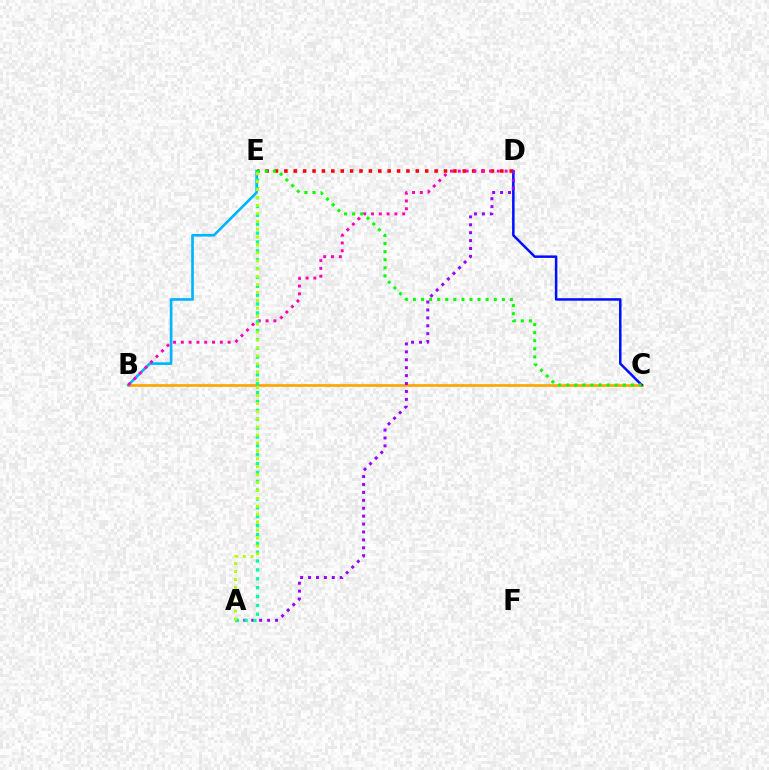{('B', 'C'): [{'color': '#ffa500', 'line_style': 'solid', 'thickness': 1.93}], ('C', 'D'): [{'color': '#0010ff', 'line_style': 'solid', 'thickness': 1.81}], ('B', 'E'): [{'color': '#00b5ff', 'line_style': 'solid', 'thickness': 1.91}], ('D', 'E'): [{'color': '#ff0000', 'line_style': 'dotted', 'thickness': 2.55}], ('B', 'D'): [{'color': '#ff00bd', 'line_style': 'dotted', 'thickness': 2.12}], ('A', 'D'): [{'color': '#9b00ff', 'line_style': 'dotted', 'thickness': 2.15}], ('C', 'E'): [{'color': '#08ff00', 'line_style': 'dotted', 'thickness': 2.2}], ('A', 'E'): [{'color': '#00ff9d', 'line_style': 'dotted', 'thickness': 2.41}, {'color': '#b3ff00', 'line_style': 'dotted', 'thickness': 2.15}]}